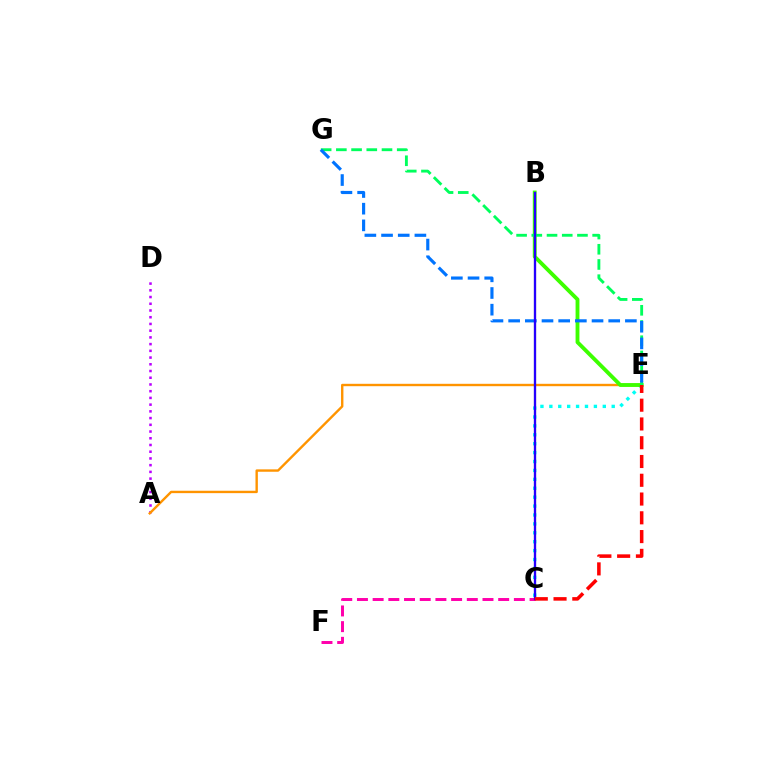{('B', 'C'): [{'color': '#d1ff00', 'line_style': 'solid', 'thickness': 1.52}, {'color': '#2500ff', 'line_style': 'solid', 'thickness': 1.67}], ('C', 'E'): [{'color': '#00fff6', 'line_style': 'dotted', 'thickness': 2.42}, {'color': '#ff0000', 'line_style': 'dashed', 'thickness': 2.55}], ('A', 'D'): [{'color': '#b900ff', 'line_style': 'dotted', 'thickness': 1.83}], ('A', 'E'): [{'color': '#ff9400', 'line_style': 'solid', 'thickness': 1.72}], ('B', 'E'): [{'color': '#3dff00', 'line_style': 'solid', 'thickness': 2.77}], ('E', 'G'): [{'color': '#00ff5c', 'line_style': 'dashed', 'thickness': 2.07}, {'color': '#0074ff', 'line_style': 'dashed', 'thickness': 2.27}], ('C', 'F'): [{'color': '#ff00ac', 'line_style': 'dashed', 'thickness': 2.13}]}